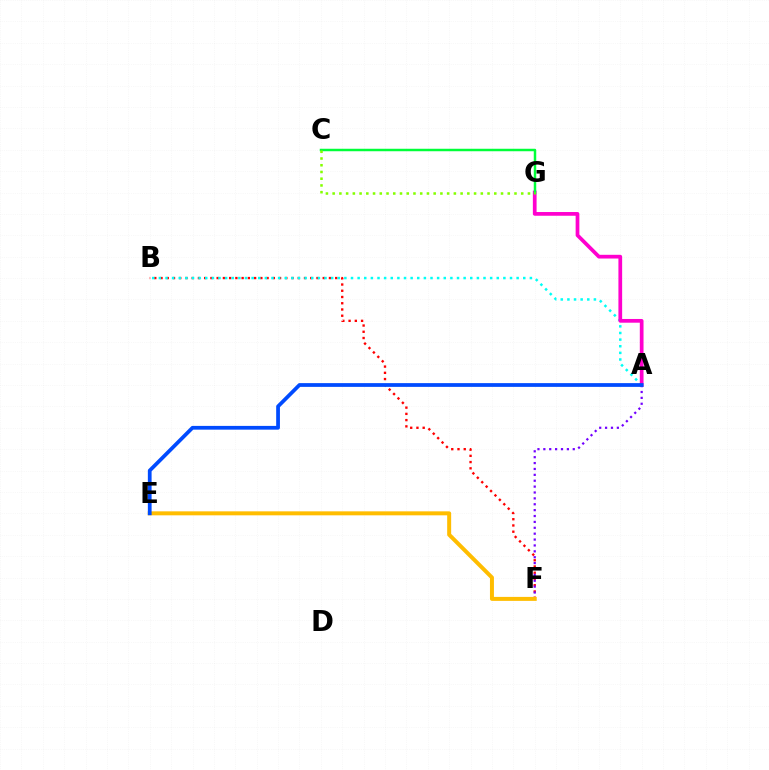{('B', 'F'): [{'color': '#ff0000', 'line_style': 'dotted', 'thickness': 1.7}], ('A', 'F'): [{'color': '#7200ff', 'line_style': 'dotted', 'thickness': 1.6}], ('A', 'B'): [{'color': '#00fff6', 'line_style': 'dotted', 'thickness': 1.8}], ('E', 'F'): [{'color': '#ffbd00', 'line_style': 'solid', 'thickness': 2.86}], ('A', 'G'): [{'color': '#ff00cf', 'line_style': 'solid', 'thickness': 2.68}], ('C', 'G'): [{'color': '#00ff39', 'line_style': 'solid', 'thickness': 1.78}, {'color': '#84ff00', 'line_style': 'dotted', 'thickness': 1.83}], ('A', 'E'): [{'color': '#004bff', 'line_style': 'solid', 'thickness': 2.7}]}